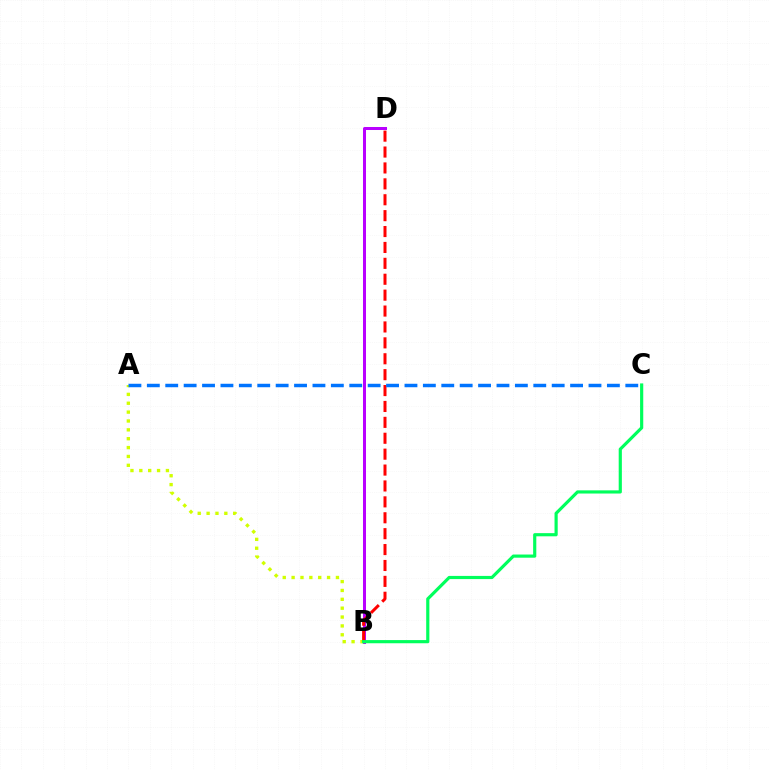{('B', 'D'): [{'color': '#b900ff', 'line_style': 'solid', 'thickness': 2.17}, {'color': '#ff0000', 'line_style': 'dashed', 'thickness': 2.16}], ('A', 'B'): [{'color': '#d1ff00', 'line_style': 'dotted', 'thickness': 2.41}], ('B', 'C'): [{'color': '#00ff5c', 'line_style': 'solid', 'thickness': 2.28}], ('A', 'C'): [{'color': '#0074ff', 'line_style': 'dashed', 'thickness': 2.5}]}